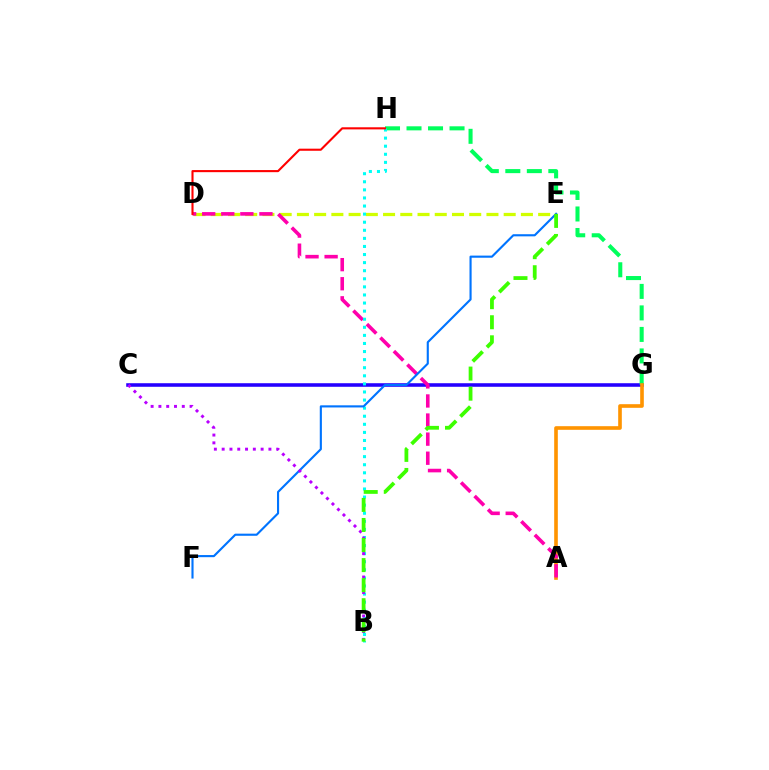{('D', 'E'): [{'color': '#d1ff00', 'line_style': 'dashed', 'thickness': 2.34}], ('C', 'G'): [{'color': '#2500ff', 'line_style': 'solid', 'thickness': 2.57}], ('G', 'H'): [{'color': '#00ff5c', 'line_style': 'dashed', 'thickness': 2.92}], ('A', 'G'): [{'color': '#ff9400', 'line_style': 'solid', 'thickness': 2.62}], ('A', 'D'): [{'color': '#ff00ac', 'line_style': 'dashed', 'thickness': 2.59}], ('B', 'H'): [{'color': '#00fff6', 'line_style': 'dotted', 'thickness': 2.2}], ('D', 'H'): [{'color': '#ff0000', 'line_style': 'solid', 'thickness': 1.52}], ('E', 'F'): [{'color': '#0074ff', 'line_style': 'solid', 'thickness': 1.53}], ('B', 'C'): [{'color': '#b900ff', 'line_style': 'dotted', 'thickness': 2.12}], ('B', 'E'): [{'color': '#3dff00', 'line_style': 'dashed', 'thickness': 2.73}]}